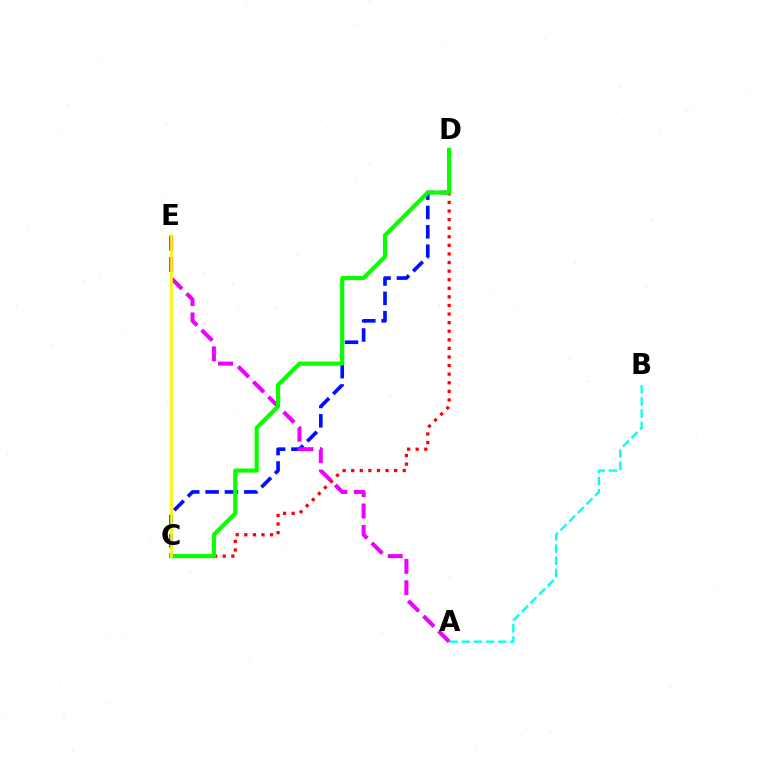{('C', 'D'): [{'color': '#0010ff', 'line_style': 'dashed', 'thickness': 2.63}, {'color': '#ff0000', 'line_style': 'dotted', 'thickness': 2.33}, {'color': '#08ff00', 'line_style': 'solid', 'thickness': 2.98}], ('A', 'E'): [{'color': '#ee00ff', 'line_style': 'dashed', 'thickness': 2.91}], ('C', 'E'): [{'color': '#fcf500', 'line_style': 'solid', 'thickness': 1.92}], ('A', 'B'): [{'color': '#00fff6', 'line_style': 'dashed', 'thickness': 1.66}]}